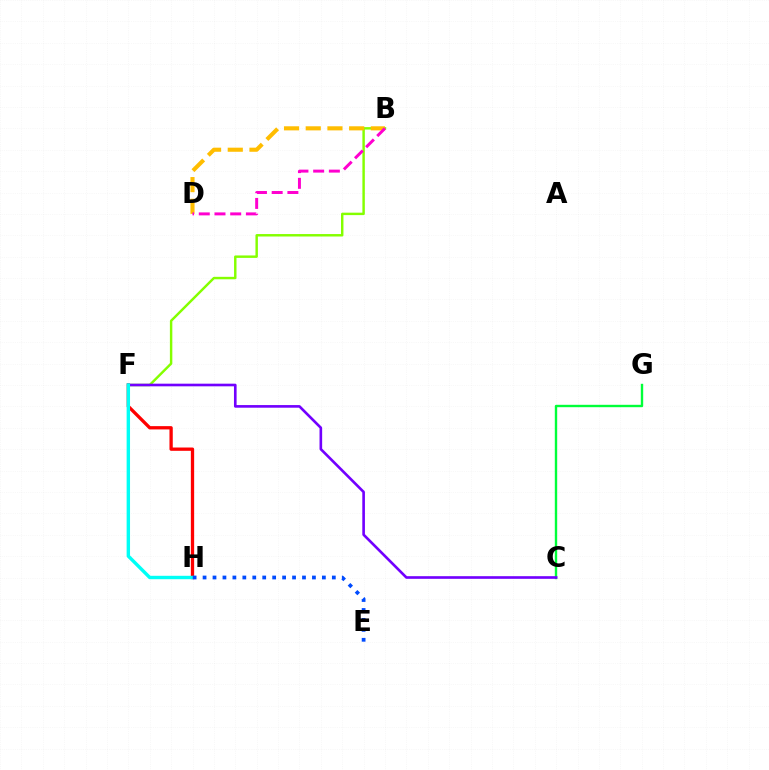{('B', 'F'): [{'color': '#84ff00', 'line_style': 'solid', 'thickness': 1.76}], ('C', 'G'): [{'color': '#00ff39', 'line_style': 'solid', 'thickness': 1.71}], ('B', 'D'): [{'color': '#ffbd00', 'line_style': 'dashed', 'thickness': 2.95}, {'color': '#ff00cf', 'line_style': 'dashed', 'thickness': 2.14}], ('F', 'H'): [{'color': '#ff0000', 'line_style': 'solid', 'thickness': 2.37}, {'color': '#00fff6', 'line_style': 'solid', 'thickness': 2.45}], ('C', 'F'): [{'color': '#7200ff', 'line_style': 'solid', 'thickness': 1.9}], ('E', 'H'): [{'color': '#004bff', 'line_style': 'dotted', 'thickness': 2.7}]}